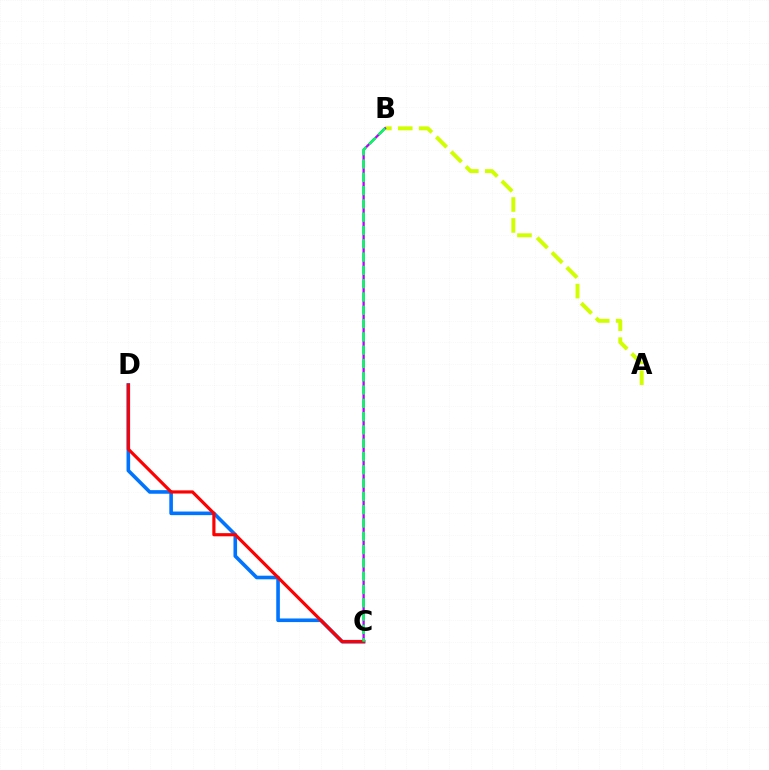{('C', 'D'): [{'color': '#0074ff', 'line_style': 'solid', 'thickness': 2.6}, {'color': '#ff0000', 'line_style': 'solid', 'thickness': 2.27}], ('A', 'B'): [{'color': '#d1ff00', 'line_style': 'dashed', 'thickness': 2.85}], ('B', 'C'): [{'color': '#b900ff', 'line_style': 'solid', 'thickness': 1.66}, {'color': '#00ff5c', 'line_style': 'dashed', 'thickness': 1.81}]}